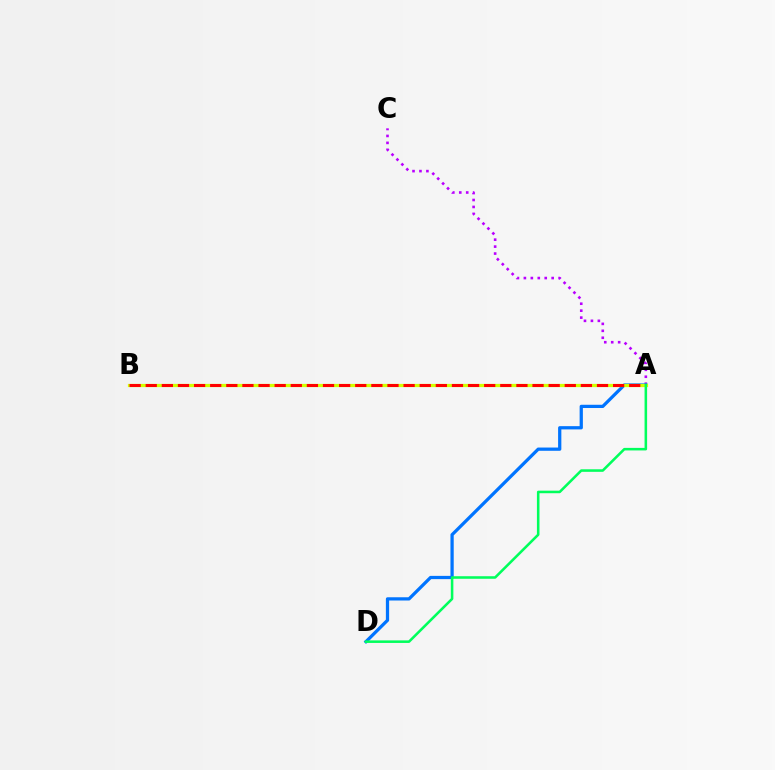{('A', 'C'): [{'color': '#b900ff', 'line_style': 'dotted', 'thickness': 1.89}], ('A', 'D'): [{'color': '#0074ff', 'line_style': 'solid', 'thickness': 2.34}, {'color': '#00ff5c', 'line_style': 'solid', 'thickness': 1.84}], ('A', 'B'): [{'color': '#d1ff00', 'line_style': 'solid', 'thickness': 2.32}, {'color': '#ff0000', 'line_style': 'dashed', 'thickness': 2.19}]}